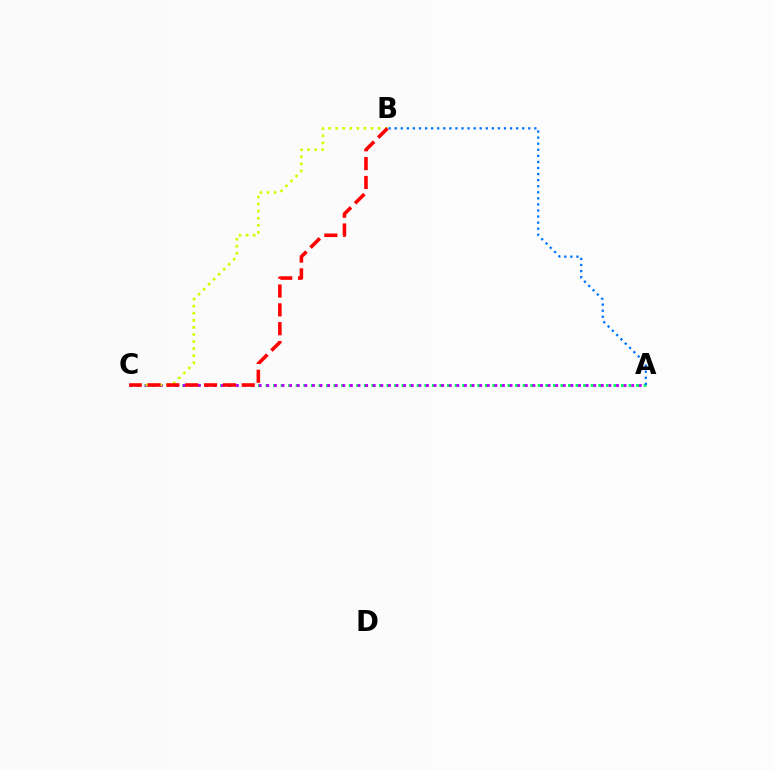{('A', 'C'): [{'color': '#00ff5c', 'line_style': 'dotted', 'thickness': 2.05}, {'color': '#b900ff', 'line_style': 'dotted', 'thickness': 2.07}], ('A', 'B'): [{'color': '#0074ff', 'line_style': 'dotted', 'thickness': 1.65}], ('B', 'C'): [{'color': '#d1ff00', 'line_style': 'dotted', 'thickness': 1.92}, {'color': '#ff0000', 'line_style': 'dashed', 'thickness': 2.56}]}